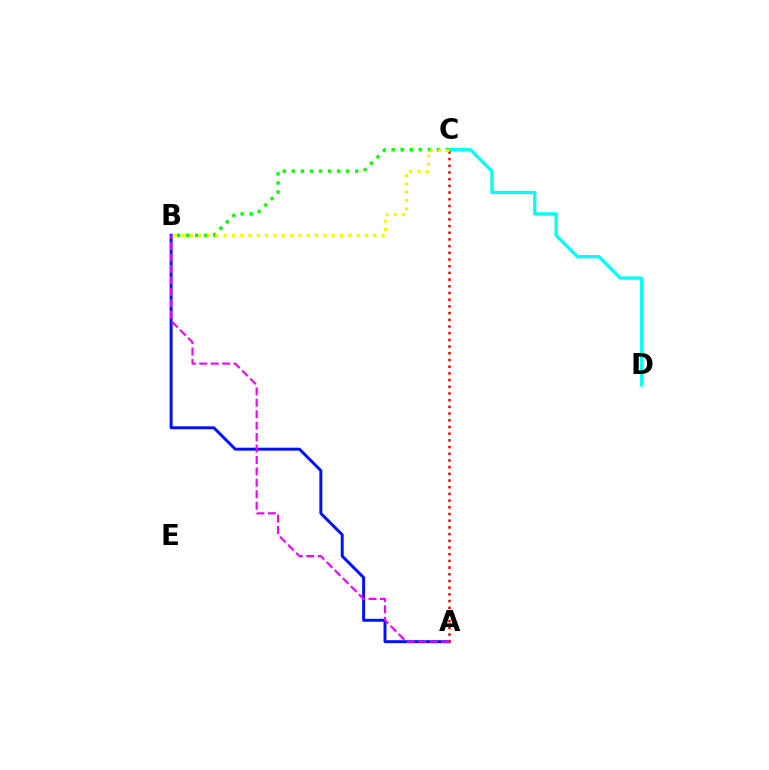{('C', 'D'): [{'color': '#00fff6', 'line_style': 'solid', 'thickness': 2.33}], ('A', 'B'): [{'color': '#0010ff', 'line_style': 'solid', 'thickness': 2.12}, {'color': '#ee00ff', 'line_style': 'dashed', 'thickness': 1.55}], ('A', 'C'): [{'color': '#ff0000', 'line_style': 'dotted', 'thickness': 1.82}], ('B', 'C'): [{'color': '#08ff00', 'line_style': 'dotted', 'thickness': 2.46}, {'color': '#fcf500', 'line_style': 'dotted', 'thickness': 2.26}]}